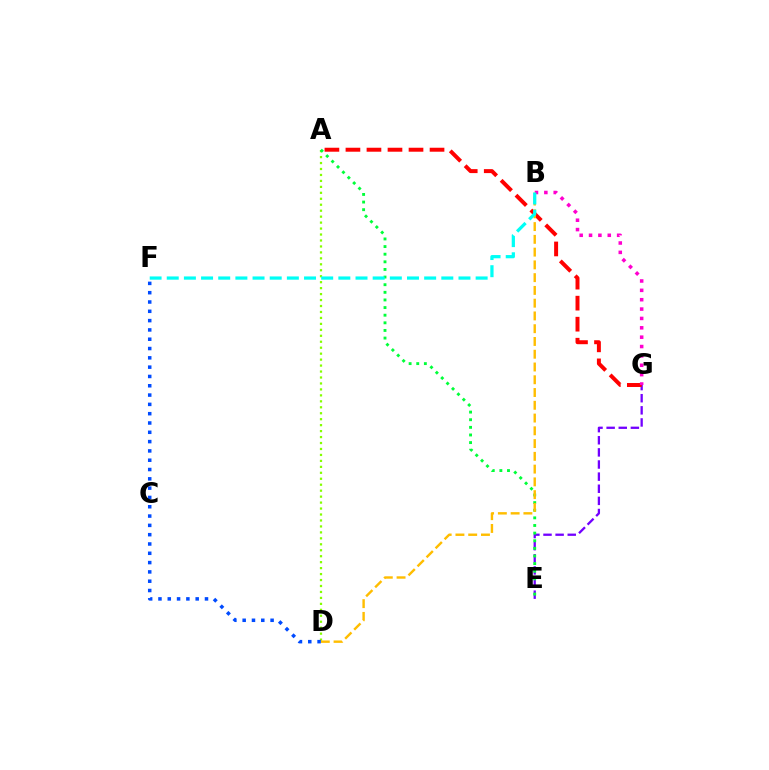{('E', 'G'): [{'color': '#7200ff', 'line_style': 'dashed', 'thickness': 1.65}], ('A', 'D'): [{'color': '#84ff00', 'line_style': 'dotted', 'thickness': 1.62}], ('A', 'E'): [{'color': '#00ff39', 'line_style': 'dotted', 'thickness': 2.07}], ('A', 'G'): [{'color': '#ff0000', 'line_style': 'dashed', 'thickness': 2.86}], ('B', 'G'): [{'color': '#ff00cf', 'line_style': 'dotted', 'thickness': 2.54}], ('B', 'D'): [{'color': '#ffbd00', 'line_style': 'dashed', 'thickness': 1.73}], ('B', 'F'): [{'color': '#00fff6', 'line_style': 'dashed', 'thickness': 2.33}], ('D', 'F'): [{'color': '#004bff', 'line_style': 'dotted', 'thickness': 2.53}]}